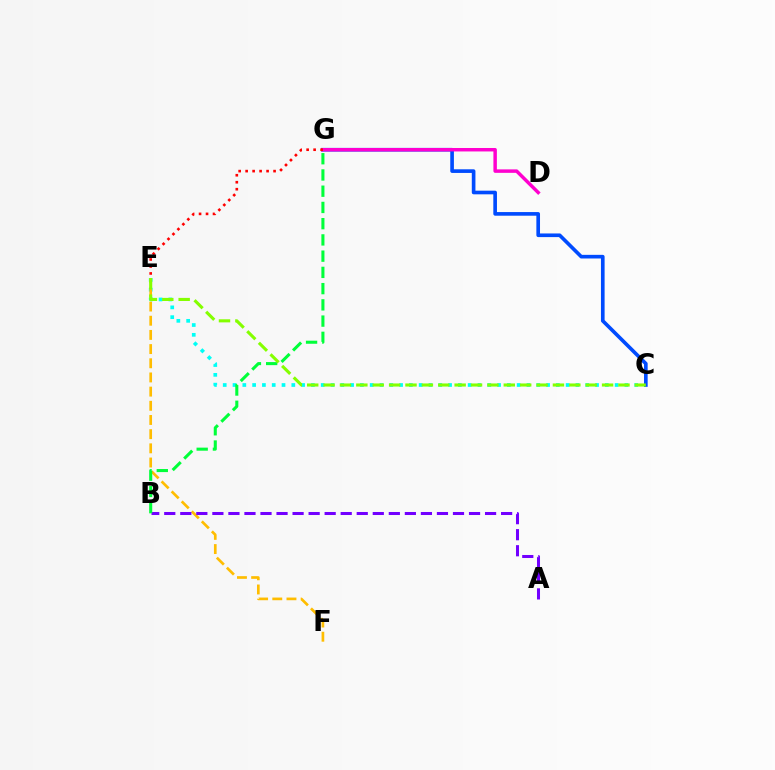{('C', 'E'): [{'color': '#00fff6', 'line_style': 'dotted', 'thickness': 2.66}, {'color': '#84ff00', 'line_style': 'dashed', 'thickness': 2.23}], ('E', 'F'): [{'color': '#ffbd00', 'line_style': 'dashed', 'thickness': 1.93}], ('C', 'G'): [{'color': '#004bff', 'line_style': 'solid', 'thickness': 2.62}], ('A', 'B'): [{'color': '#7200ff', 'line_style': 'dashed', 'thickness': 2.18}], ('D', 'G'): [{'color': '#ff00cf', 'line_style': 'solid', 'thickness': 2.49}], ('B', 'G'): [{'color': '#00ff39', 'line_style': 'dashed', 'thickness': 2.21}], ('E', 'G'): [{'color': '#ff0000', 'line_style': 'dotted', 'thickness': 1.9}]}